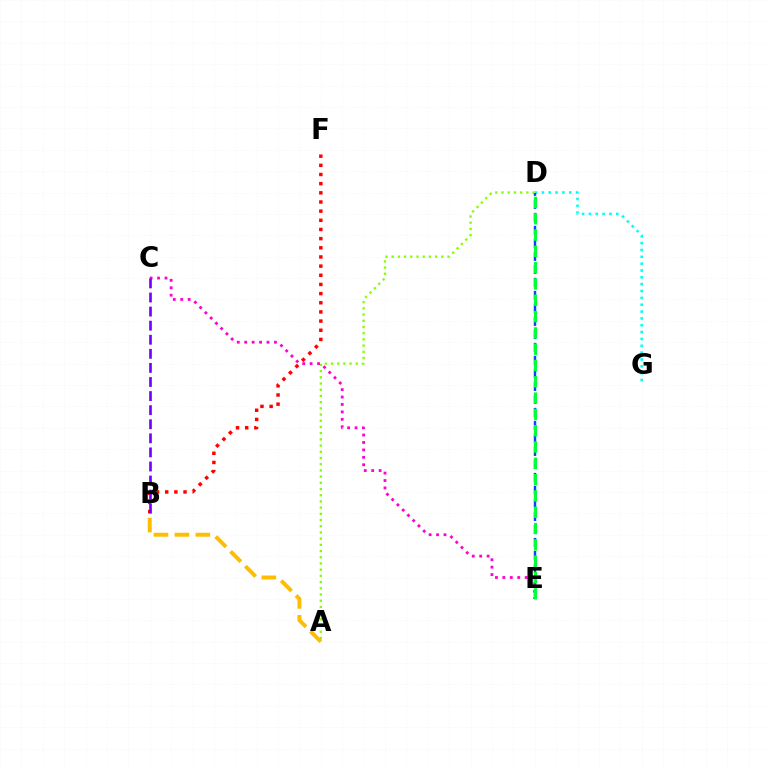{('D', 'G'): [{'color': '#00fff6', 'line_style': 'dotted', 'thickness': 1.86}], ('A', 'D'): [{'color': '#84ff00', 'line_style': 'dotted', 'thickness': 1.69}], ('A', 'B'): [{'color': '#ffbd00', 'line_style': 'dashed', 'thickness': 2.84}], ('D', 'E'): [{'color': '#004bff', 'line_style': 'dashed', 'thickness': 1.77}, {'color': '#00ff39', 'line_style': 'dashed', 'thickness': 2.22}], ('C', 'E'): [{'color': '#ff00cf', 'line_style': 'dotted', 'thickness': 2.02}], ('B', 'F'): [{'color': '#ff0000', 'line_style': 'dotted', 'thickness': 2.49}], ('B', 'C'): [{'color': '#7200ff', 'line_style': 'dashed', 'thickness': 1.91}]}